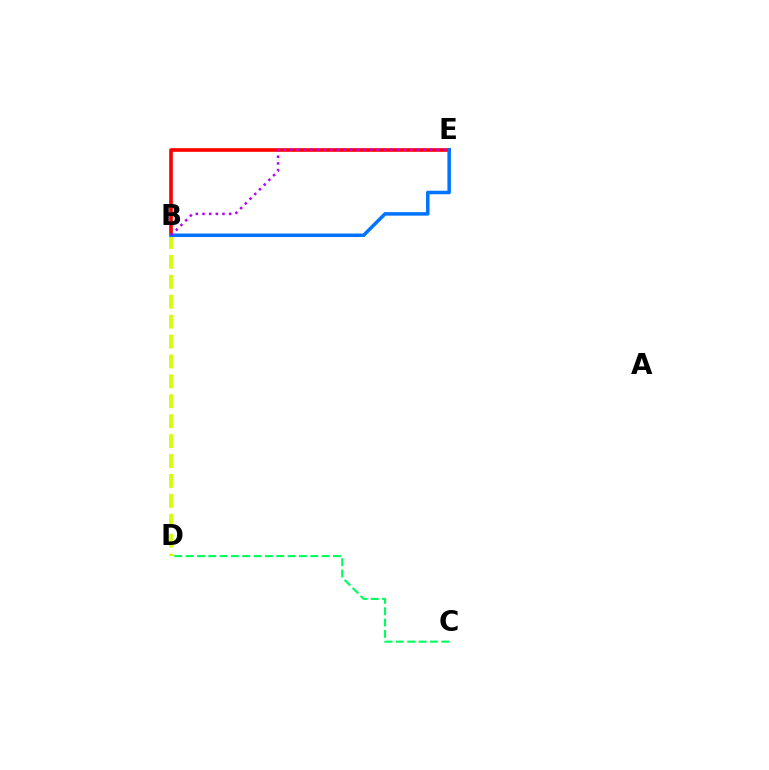{('B', 'E'): [{'color': '#ff0000', 'line_style': 'solid', 'thickness': 2.61}, {'color': '#0074ff', 'line_style': 'solid', 'thickness': 2.53}, {'color': '#b900ff', 'line_style': 'dotted', 'thickness': 1.81}], ('B', 'D'): [{'color': '#d1ff00', 'line_style': 'dashed', 'thickness': 2.71}], ('C', 'D'): [{'color': '#00ff5c', 'line_style': 'dashed', 'thickness': 1.54}]}